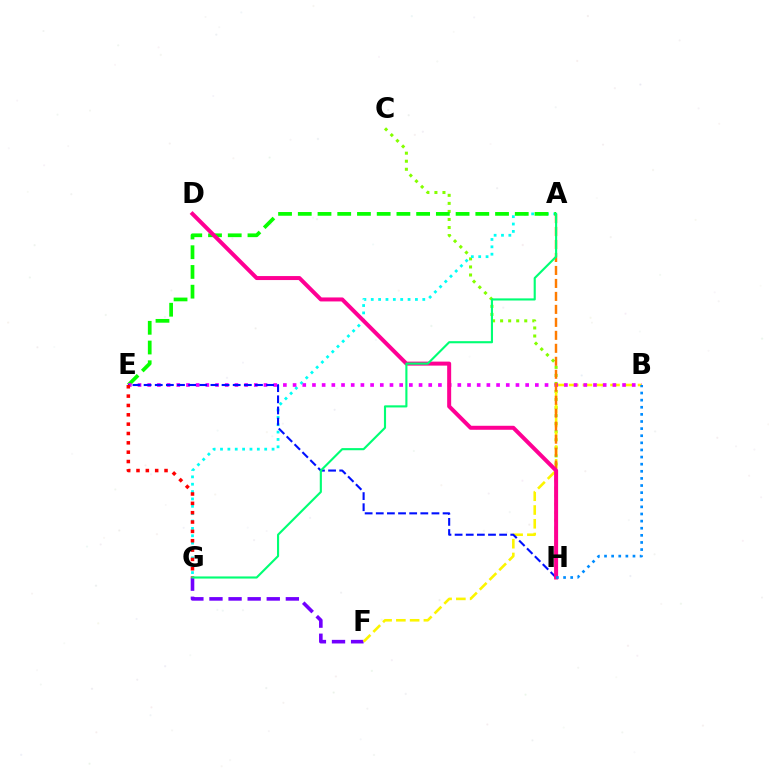{('C', 'H'): [{'color': '#84ff00', 'line_style': 'dotted', 'thickness': 2.19}], ('A', 'G'): [{'color': '#00fff6', 'line_style': 'dotted', 'thickness': 2.0}, {'color': '#00ff74', 'line_style': 'solid', 'thickness': 1.53}], ('A', 'E'): [{'color': '#08ff00', 'line_style': 'dashed', 'thickness': 2.68}], ('F', 'G'): [{'color': '#7200ff', 'line_style': 'dashed', 'thickness': 2.59}], ('B', 'F'): [{'color': '#fcf500', 'line_style': 'dashed', 'thickness': 1.87}], ('B', 'E'): [{'color': '#ee00ff', 'line_style': 'dotted', 'thickness': 2.63}], ('A', 'H'): [{'color': '#ff7c00', 'line_style': 'dashed', 'thickness': 1.76}], ('E', 'H'): [{'color': '#0010ff', 'line_style': 'dashed', 'thickness': 1.51}], ('D', 'H'): [{'color': '#ff0094', 'line_style': 'solid', 'thickness': 2.88}], ('E', 'G'): [{'color': '#ff0000', 'line_style': 'dotted', 'thickness': 2.54}], ('B', 'H'): [{'color': '#008cff', 'line_style': 'dotted', 'thickness': 1.93}]}